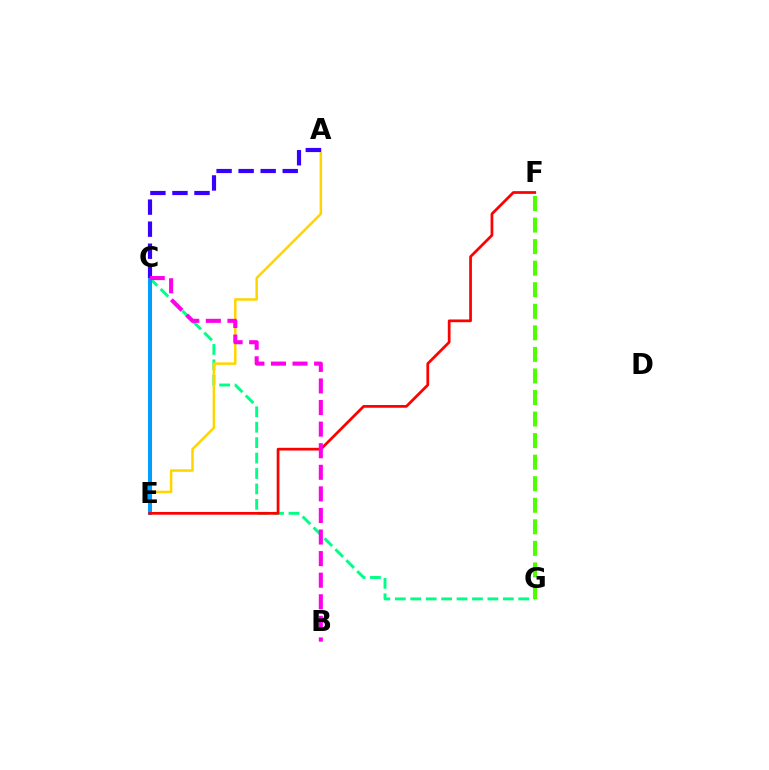{('C', 'G'): [{'color': '#00ff86', 'line_style': 'dashed', 'thickness': 2.1}], ('A', 'E'): [{'color': '#ffd500', 'line_style': 'solid', 'thickness': 1.81}], ('F', 'G'): [{'color': '#4fff00', 'line_style': 'dashed', 'thickness': 2.93}], ('C', 'E'): [{'color': '#009eff', 'line_style': 'solid', 'thickness': 2.91}], ('E', 'F'): [{'color': '#ff0000', 'line_style': 'solid', 'thickness': 1.97}], ('A', 'C'): [{'color': '#3700ff', 'line_style': 'dashed', 'thickness': 2.99}], ('B', 'C'): [{'color': '#ff00ed', 'line_style': 'dashed', 'thickness': 2.93}]}